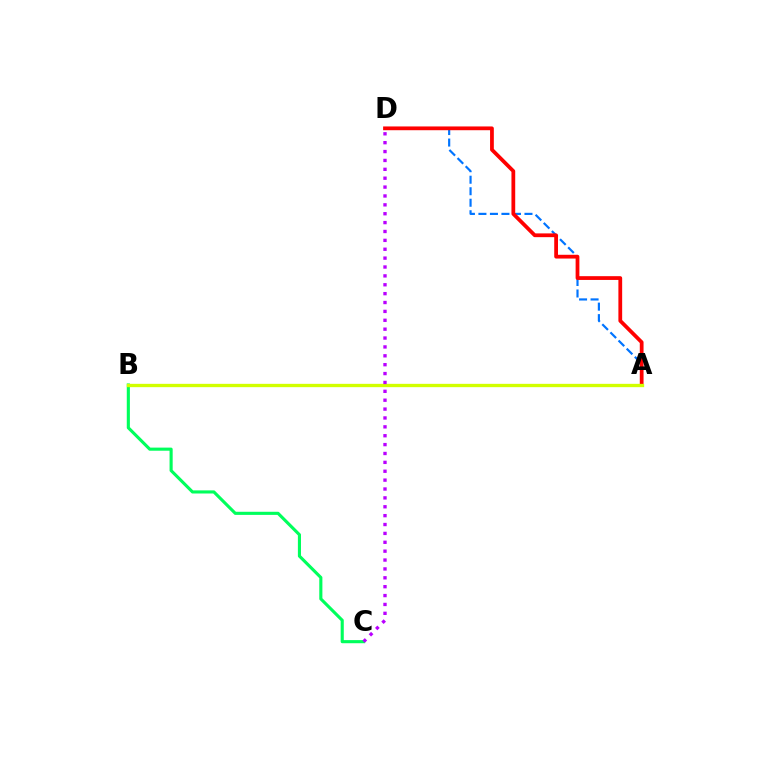{('A', 'D'): [{'color': '#0074ff', 'line_style': 'dashed', 'thickness': 1.56}, {'color': '#ff0000', 'line_style': 'solid', 'thickness': 2.71}], ('B', 'C'): [{'color': '#00ff5c', 'line_style': 'solid', 'thickness': 2.24}], ('A', 'B'): [{'color': '#d1ff00', 'line_style': 'solid', 'thickness': 2.39}], ('C', 'D'): [{'color': '#b900ff', 'line_style': 'dotted', 'thickness': 2.41}]}